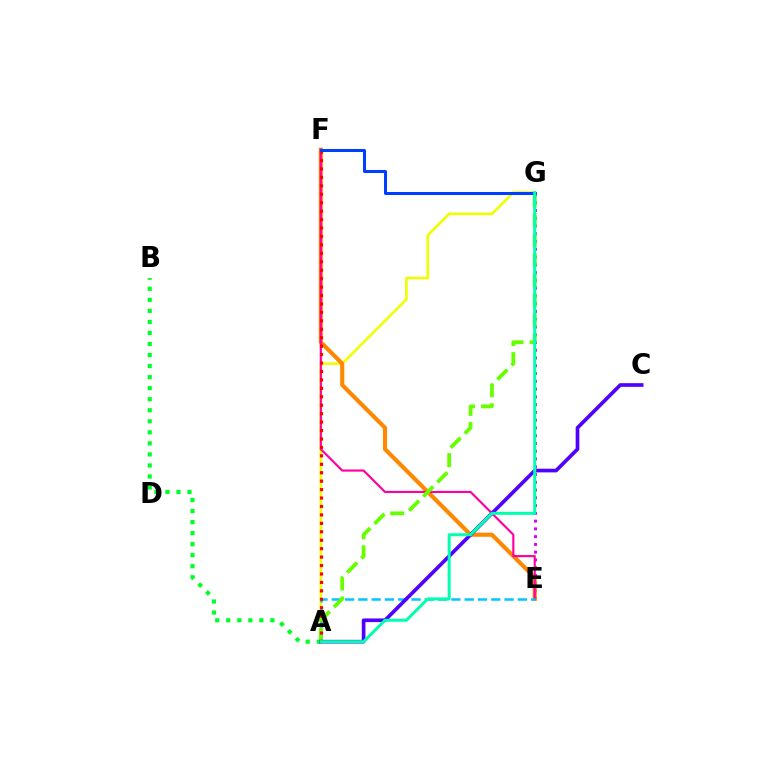{('A', 'G'): [{'color': '#eeff00', 'line_style': 'solid', 'thickness': 1.88}, {'color': '#66ff00', 'line_style': 'dashed', 'thickness': 2.72}, {'color': '#00ffaf', 'line_style': 'solid', 'thickness': 2.16}], ('E', 'G'): [{'color': '#d600ff', 'line_style': 'dotted', 'thickness': 2.11}], ('E', 'F'): [{'color': '#ff8800', 'line_style': 'solid', 'thickness': 2.96}, {'color': '#ff00a0', 'line_style': 'solid', 'thickness': 1.55}], ('A', 'B'): [{'color': '#00ff27', 'line_style': 'dotted', 'thickness': 3.0}], ('A', 'E'): [{'color': '#00c7ff', 'line_style': 'dashed', 'thickness': 1.81}], ('A', 'C'): [{'color': '#4f00ff', 'line_style': 'solid', 'thickness': 2.64}], ('A', 'F'): [{'color': '#ff0000', 'line_style': 'dotted', 'thickness': 2.29}], ('F', 'G'): [{'color': '#003fff', 'line_style': 'solid', 'thickness': 2.18}]}